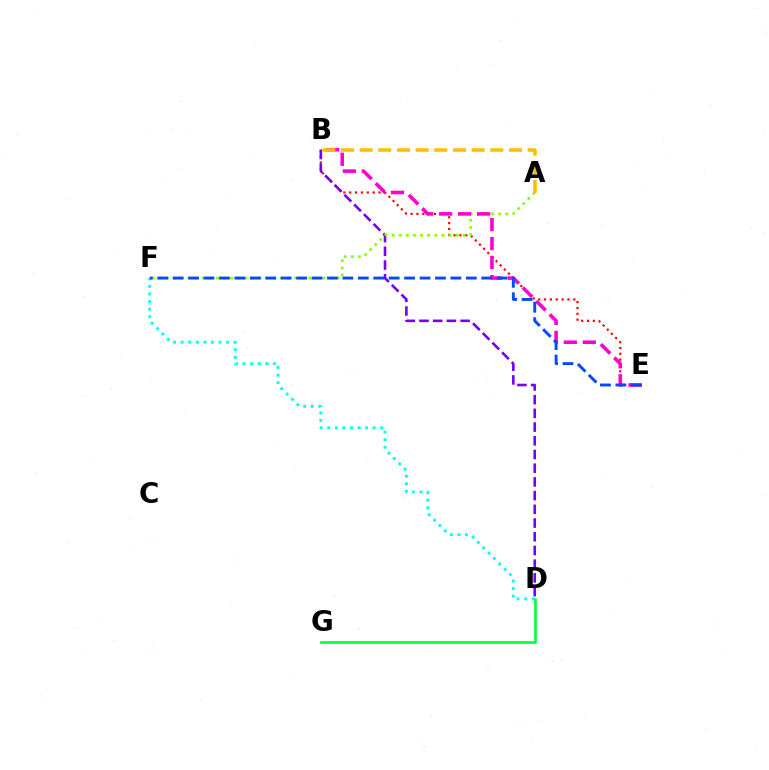{('D', 'G'): [{'color': '#00ff39', 'line_style': 'solid', 'thickness': 1.87}], ('D', 'F'): [{'color': '#00fff6', 'line_style': 'dotted', 'thickness': 2.06}], ('B', 'E'): [{'color': '#ff0000', 'line_style': 'dotted', 'thickness': 1.59}, {'color': '#ff00cf', 'line_style': 'dashed', 'thickness': 2.58}], ('B', 'D'): [{'color': '#7200ff', 'line_style': 'dashed', 'thickness': 1.86}], ('A', 'F'): [{'color': '#84ff00', 'line_style': 'dotted', 'thickness': 1.93}], ('E', 'F'): [{'color': '#004bff', 'line_style': 'dashed', 'thickness': 2.1}], ('A', 'B'): [{'color': '#ffbd00', 'line_style': 'dashed', 'thickness': 2.54}]}